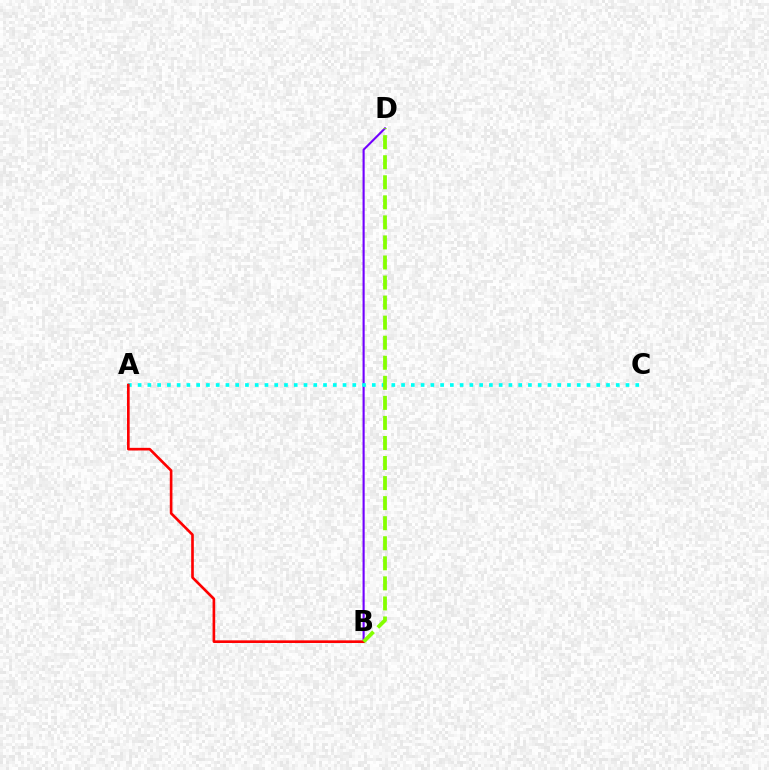{('B', 'D'): [{'color': '#7200ff', 'line_style': 'solid', 'thickness': 1.52}, {'color': '#84ff00', 'line_style': 'dashed', 'thickness': 2.72}], ('A', 'C'): [{'color': '#00fff6', 'line_style': 'dotted', 'thickness': 2.65}], ('A', 'B'): [{'color': '#ff0000', 'line_style': 'solid', 'thickness': 1.91}]}